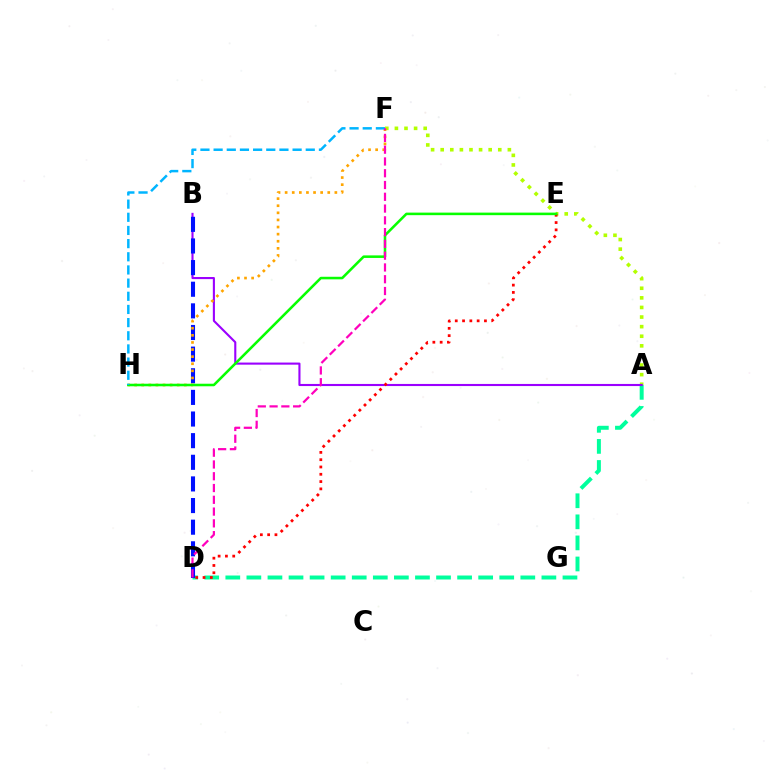{('A', 'F'): [{'color': '#b3ff00', 'line_style': 'dotted', 'thickness': 2.61}], ('A', 'D'): [{'color': '#00ff9d', 'line_style': 'dashed', 'thickness': 2.86}], ('A', 'B'): [{'color': '#9b00ff', 'line_style': 'solid', 'thickness': 1.52}], ('B', 'D'): [{'color': '#0010ff', 'line_style': 'dashed', 'thickness': 2.94}], ('F', 'H'): [{'color': '#ffa500', 'line_style': 'dotted', 'thickness': 1.93}, {'color': '#00b5ff', 'line_style': 'dashed', 'thickness': 1.79}], ('D', 'E'): [{'color': '#ff0000', 'line_style': 'dotted', 'thickness': 1.98}], ('E', 'H'): [{'color': '#08ff00', 'line_style': 'solid', 'thickness': 1.84}], ('D', 'F'): [{'color': '#ff00bd', 'line_style': 'dashed', 'thickness': 1.6}]}